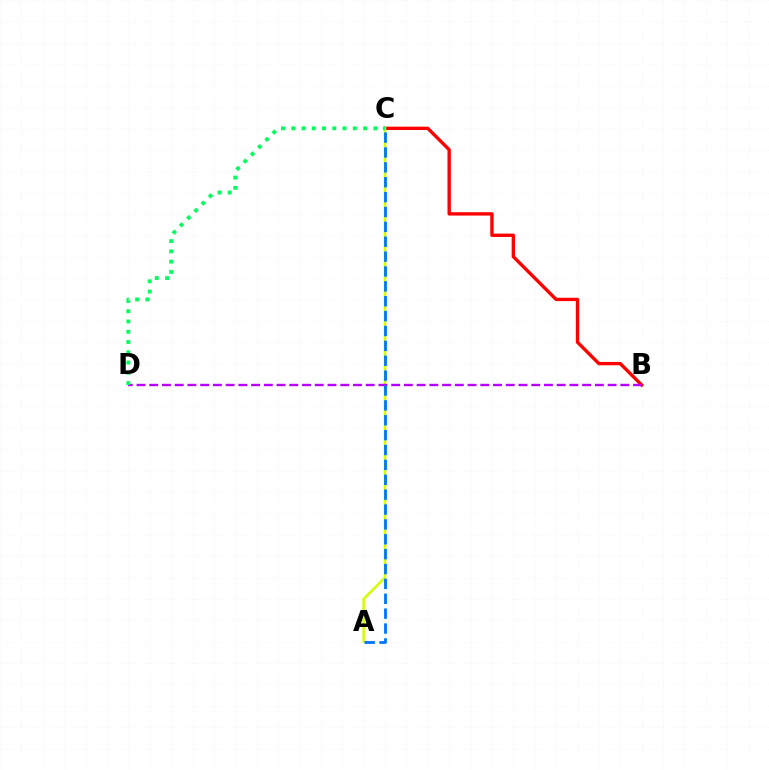{('B', 'C'): [{'color': '#ff0000', 'line_style': 'solid', 'thickness': 2.41}], ('A', 'C'): [{'color': '#d1ff00', 'line_style': 'solid', 'thickness': 1.79}, {'color': '#0074ff', 'line_style': 'dashed', 'thickness': 2.02}], ('B', 'D'): [{'color': '#b900ff', 'line_style': 'dashed', 'thickness': 1.73}], ('C', 'D'): [{'color': '#00ff5c', 'line_style': 'dotted', 'thickness': 2.79}]}